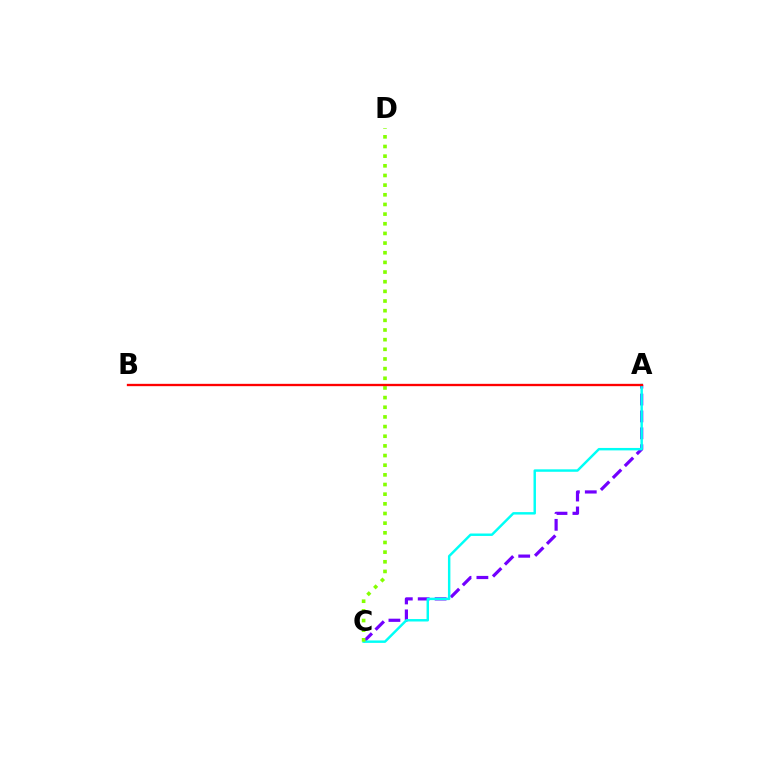{('A', 'C'): [{'color': '#7200ff', 'line_style': 'dashed', 'thickness': 2.29}, {'color': '#00fff6', 'line_style': 'solid', 'thickness': 1.76}], ('C', 'D'): [{'color': '#84ff00', 'line_style': 'dotted', 'thickness': 2.62}], ('A', 'B'): [{'color': '#ff0000', 'line_style': 'solid', 'thickness': 1.68}]}